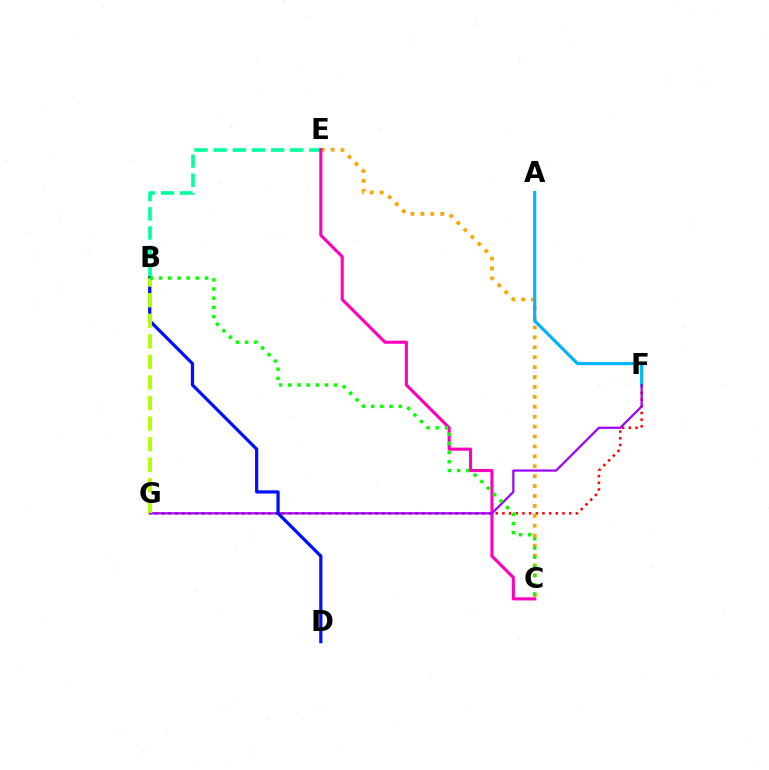{('B', 'E'): [{'color': '#00ff9d', 'line_style': 'dashed', 'thickness': 2.6}], ('F', 'G'): [{'color': '#ff0000', 'line_style': 'dotted', 'thickness': 1.81}, {'color': '#9b00ff', 'line_style': 'solid', 'thickness': 1.59}], ('C', 'E'): [{'color': '#ffa500', 'line_style': 'dotted', 'thickness': 2.69}, {'color': '#ff00bd', 'line_style': 'solid', 'thickness': 2.23}], ('A', 'F'): [{'color': '#00b5ff', 'line_style': 'solid', 'thickness': 2.28}], ('B', 'D'): [{'color': '#0010ff', 'line_style': 'solid', 'thickness': 2.33}], ('B', 'G'): [{'color': '#b3ff00', 'line_style': 'dashed', 'thickness': 2.79}], ('B', 'C'): [{'color': '#08ff00', 'line_style': 'dotted', 'thickness': 2.49}]}